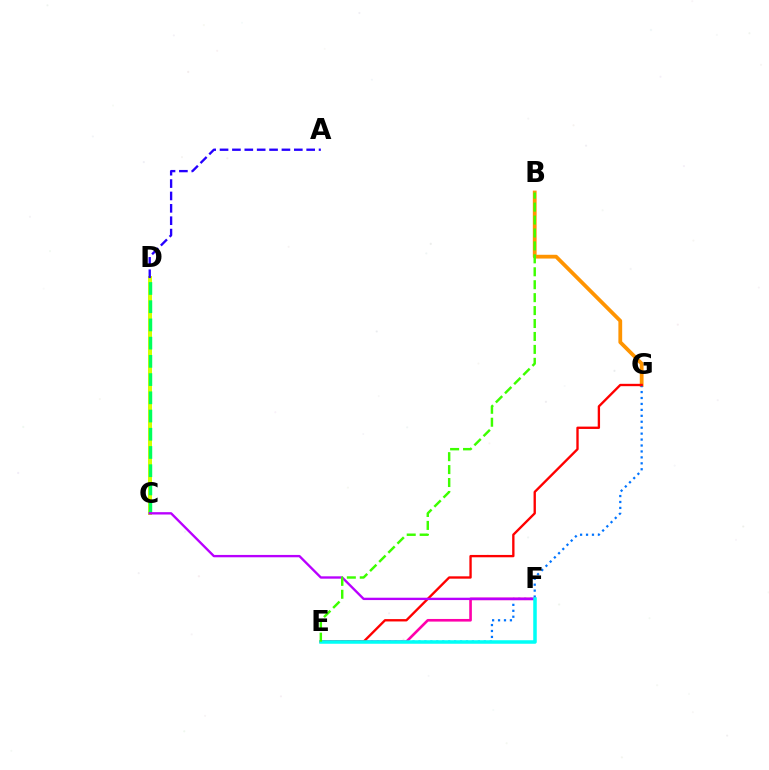{('B', 'G'): [{'color': '#ff9400', 'line_style': 'solid', 'thickness': 2.72}], ('E', 'G'): [{'color': '#0074ff', 'line_style': 'dotted', 'thickness': 1.61}, {'color': '#ff0000', 'line_style': 'solid', 'thickness': 1.69}], ('E', 'F'): [{'color': '#ff00ac', 'line_style': 'solid', 'thickness': 1.9}, {'color': '#00fff6', 'line_style': 'solid', 'thickness': 2.54}], ('C', 'D'): [{'color': '#d1ff00', 'line_style': 'solid', 'thickness': 2.87}, {'color': '#00ff5c', 'line_style': 'dashed', 'thickness': 2.48}], ('C', 'F'): [{'color': '#b900ff', 'line_style': 'solid', 'thickness': 1.69}], ('B', 'E'): [{'color': '#3dff00', 'line_style': 'dashed', 'thickness': 1.76}], ('A', 'D'): [{'color': '#2500ff', 'line_style': 'dashed', 'thickness': 1.68}]}